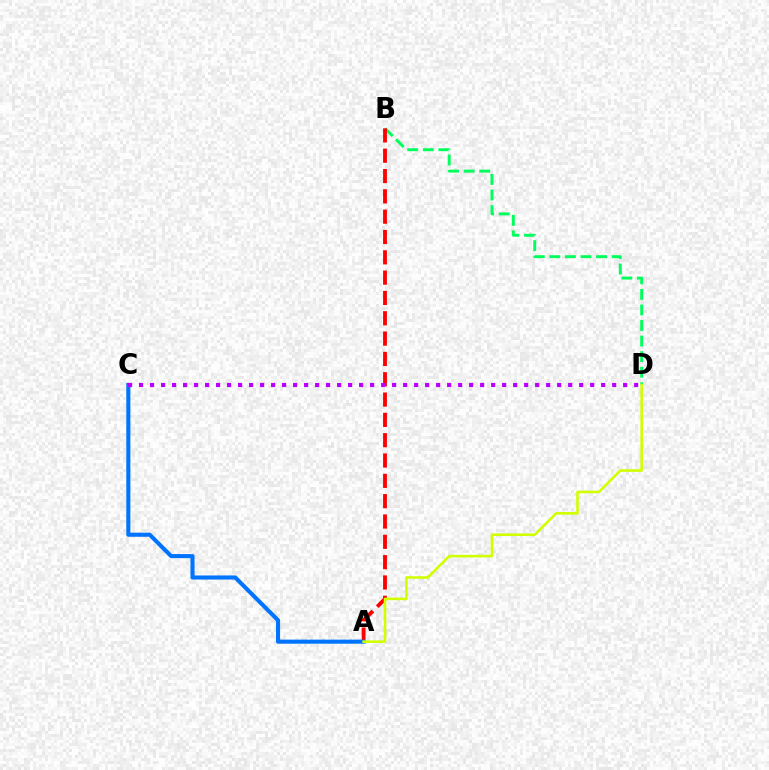{('B', 'D'): [{'color': '#00ff5c', 'line_style': 'dashed', 'thickness': 2.11}], ('A', 'B'): [{'color': '#ff0000', 'line_style': 'dashed', 'thickness': 2.76}], ('A', 'C'): [{'color': '#0074ff', 'line_style': 'solid', 'thickness': 2.94}], ('C', 'D'): [{'color': '#b900ff', 'line_style': 'dotted', 'thickness': 2.99}], ('A', 'D'): [{'color': '#d1ff00', 'line_style': 'solid', 'thickness': 1.87}]}